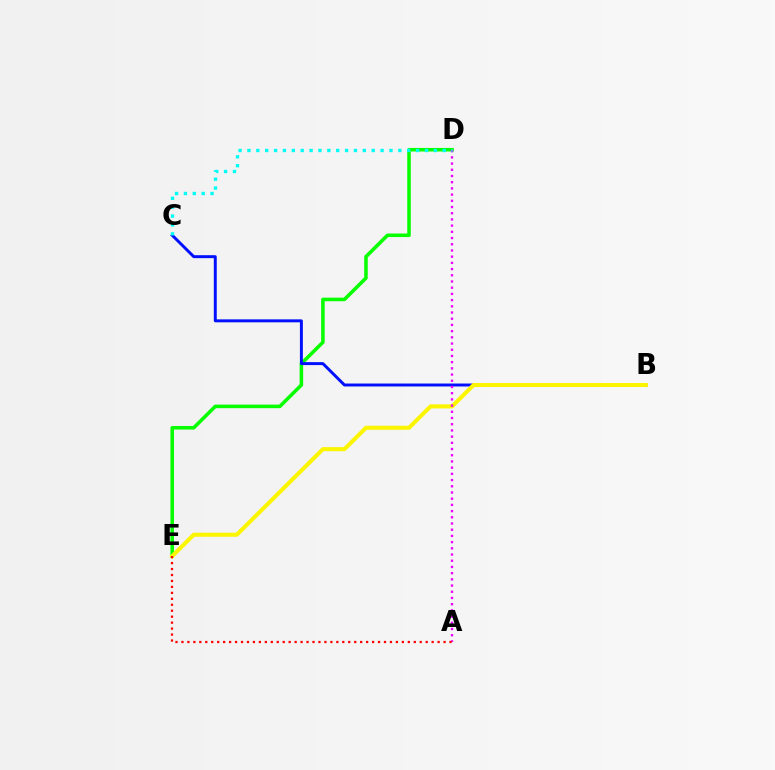{('D', 'E'): [{'color': '#08ff00', 'line_style': 'solid', 'thickness': 2.56}], ('B', 'C'): [{'color': '#0010ff', 'line_style': 'solid', 'thickness': 2.12}], ('B', 'E'): [{'color': '#fcf500', 'line_style': 'solid', 'thickness': 2.93}], ('A', 'D'): [{'color': '#ee00ff', 'line_style': 'dotted', 'thickness': 1.69}], ('C', 'D'): [{'color': '#00fff6', 'line_style': 'dotted', 'thickness': 2.41}], ('A', 'E'): [{'color': '#ff0000', 'line_style': 'dotted', 'thickness': 1.62}]}